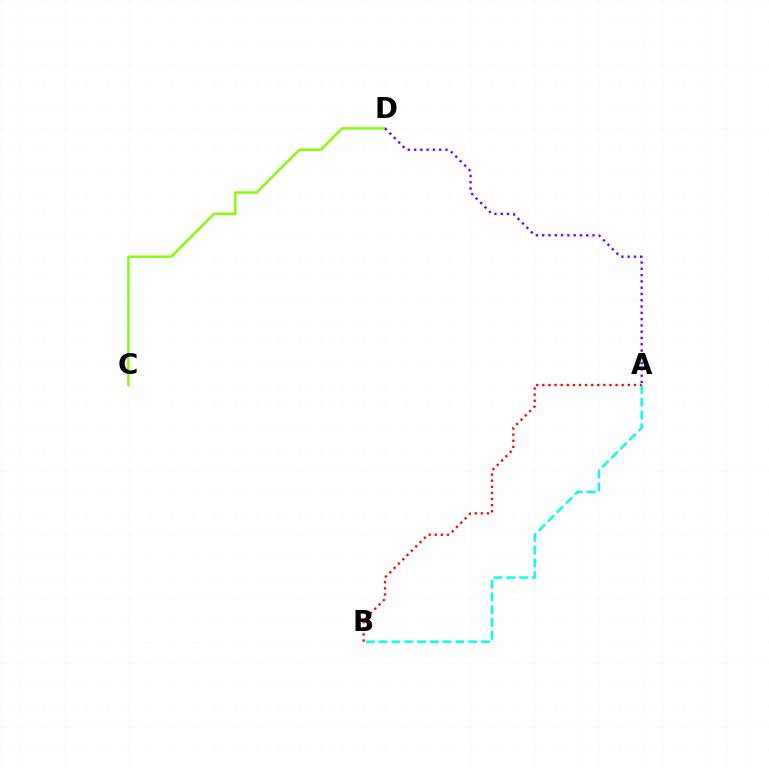{('A', 'B'): [{'color': '#00fff6', 'line_style': 'dashed', 'thickness': 1.74}, {'color': '#ff0000', 'line_style': 'dotted', 'thickness': 1.66}], ('C', 'D'): [{'color': '#84ff00', 'line_style': 'solid', 'thickness': 1.72}], ('A', 'D'): [{'color': '#7200ff', 'line_style': 'dotted', 'thickness': 1.71}]}